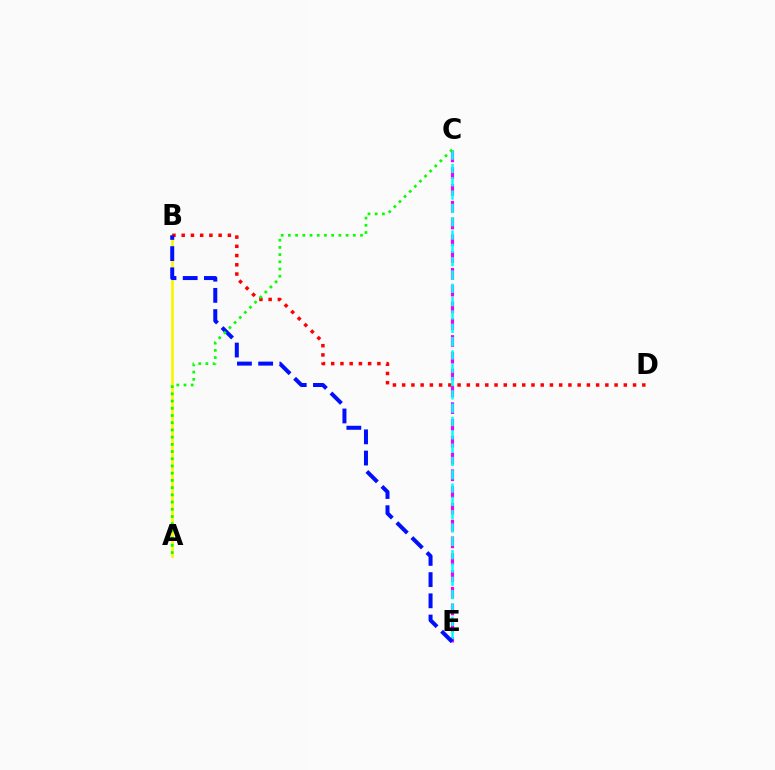{('A', 'B'): [{'color': '#fcf500', 'line_style': 'solid', 'thickness': 1.96}], ('B', 'D'): [{'color': '#ff0000', 'line_style': 'dotted', 'thickness': 2.51}], ('C', 'E'): [{'color': '#ee00ff', 'line_style': 'dashed', 'thickness': 2.28}, {'color': '#00fff6', 'line_style': 'dashed', 'thickness': 1.81}], ('B', 'E'): [{'color': '#0010ff', 'line_style': 'dashed', 'thickness': 2.88}], ('A', 'C'): [{'color': '#08ff00', 'line_style': 'dotted', 'thickness': 1.96}]}